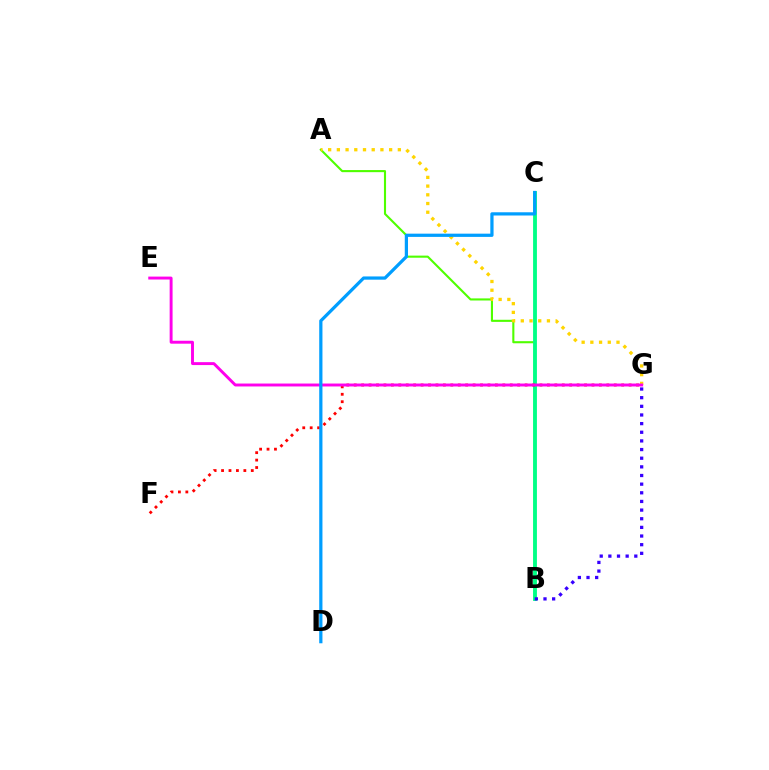{('A', 'B'): [{'color': '#4fff00', 'line_style': 'solid', 'thickness': 1.52}], ('B', 'C'): [{'color': '#00ff86', 'line_style': 'solid', 'thickness': 2.76}], ('A', 'G'): [{'color': '#ffd500', 'line_style': 'dotted', 'thickness': 2.37}], ('F', 'G'): [{'color': '#ff0000', 'line_style': 'dotted', 'thickness': 2.02}], ('E', 'G'): [{'color': '#ff00ed', 'line_style': 'solid', 'thickness': 2.1}], ('C', 'D'): [{'color': '#009eff', 'line_style': 'solid', 'thickness': 2.33}], ('B', 'G'): [{'color': '#3700ff', 'line_style': 'dotted', 'thickness': 2.35}]}